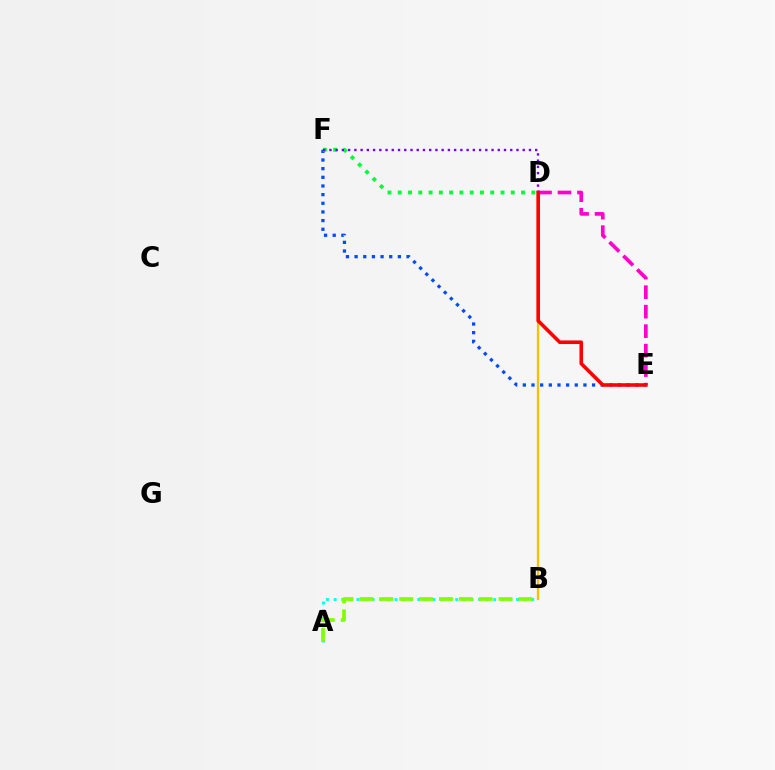{('A', 'B'): [{'color': '#00fff6', 'line_style': 'dotted', 'thickness': 2.06}, {'color': '#84ff00', 'line_style': 'dashed', 'thickness': 2.7}], ('B', 'D'): [{'color': '#ffbd00', 'line_style': 'solid', 'thickness': 1.66}], ('E', 'F'): [{'color': '#004bff', 'line_style': 'dotted', 'thickness': 2.35}], ('D', 'F'): [{'color': '#00ff39', 'line_style': 'dotted', 'thickness': 2.79}, {'color': '#7200ff', 'line_style': 'dotted', 'thickness': 1.69}], ('D', 'E'): [{'color': '#ff00cf', 'line_style': 'dashed', 'thickness': 2.65}, {'color': '#ff0000', 'line_style': 'solid', 'thickness': 2.59}]}